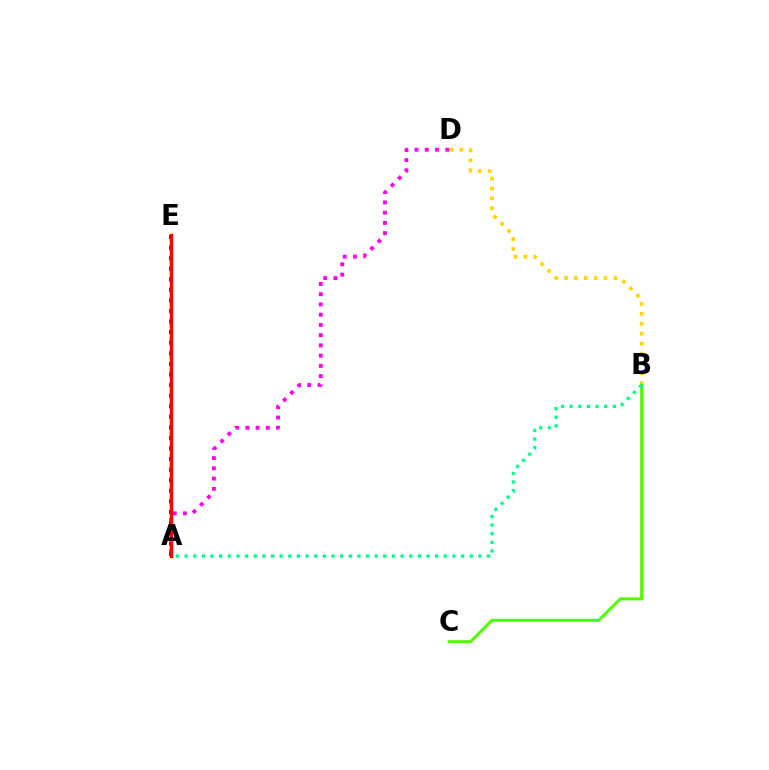{('A', 'E'): [{'color': '#3700ff', 'line_style': 'dotted', 'thickness': 2.87}, {'color': '#009eff', 'line_style': 'solid', 'thickness': 1.76}, {'color': '#ff0000', 'line_style': 'solid', 'thickness': 2.33}], ('A', 'D'): [{'color': '#ff00ed', 'line_style': 'dotted', 'thickness': 2.78}], ('B', 'D'): [{'color': '#ffd500', 'line_style': 'dotted', 'thickness': 2.69}], ('B', 'C'): [{'color': '#4fff00', 'line_style': 'solid', 'thickness': 2.21}], ('A', 'B'): [{'color': '#00ff86', 'line_style': 'dotted', 'thickness': 2.35}]}